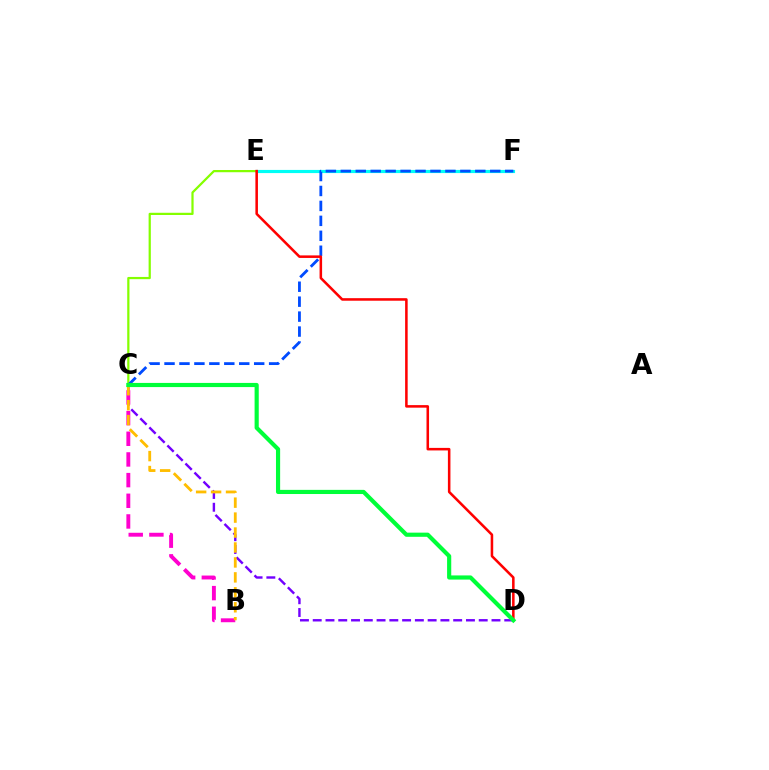{('C', 'E'): [{'color': '#84ff00', 'line_style': 'solid', 'thickness': 1.6}], ('C', 'D'): [{'color': '#7200ff', 'line_style': 'dashed', 'thickness': 1.73}, {'color': '#00ff39', 'line_style': 'solid', 'thickness': 2.99}], ('E', 'F'): [{'color': '#00fff6', 'line_style': 'solid', 'thickness': 2.27}], ('C', 'F'): [{'color': '#004bff', 'line_style': 'dashed', 'thickness': 2.03}], ('B', 'C'): [{'color': '#ff00cf', 'line_style': 'dashed', 'thickness': 2.81}, {'color': '#ffbd00', 'line_style': 'dashed', 'thickness': 2.03}], ('D', 'E'): [{'color': '#ff0000', 'line_style': 'solid', 'thickness': 1.83}]}